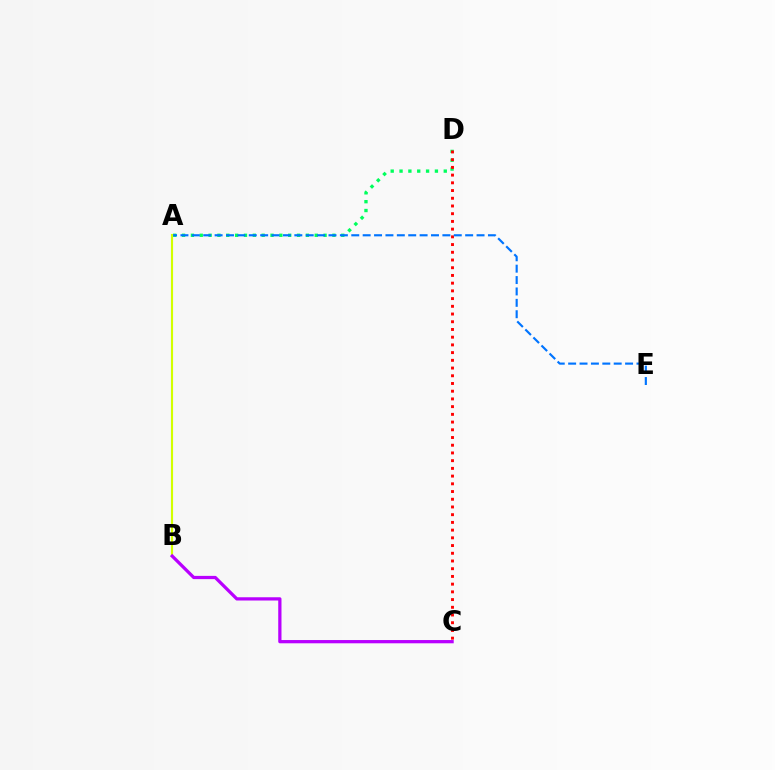{('A', 'D'): [{'color': '#00ff5c', 'line_style': 'dotted', 'thickness': 2.4}], ('C', 'D'): [{'color': '#ff0000', 'line_style': 'dotted', 'thickness': 2.1}], ('A', 'E'): [{'color': '#0074ff', 'line_style': 'dashed', 'thickness': 1.55}], ('A', 'B'): [{'color': '#d1ff00', 'line_style': 'solid', 'thickness': 1.54}], ('B', 'C'): [{'color': '#b900ff', 'line_style': 'solid', 'thickness': 2.34}]}